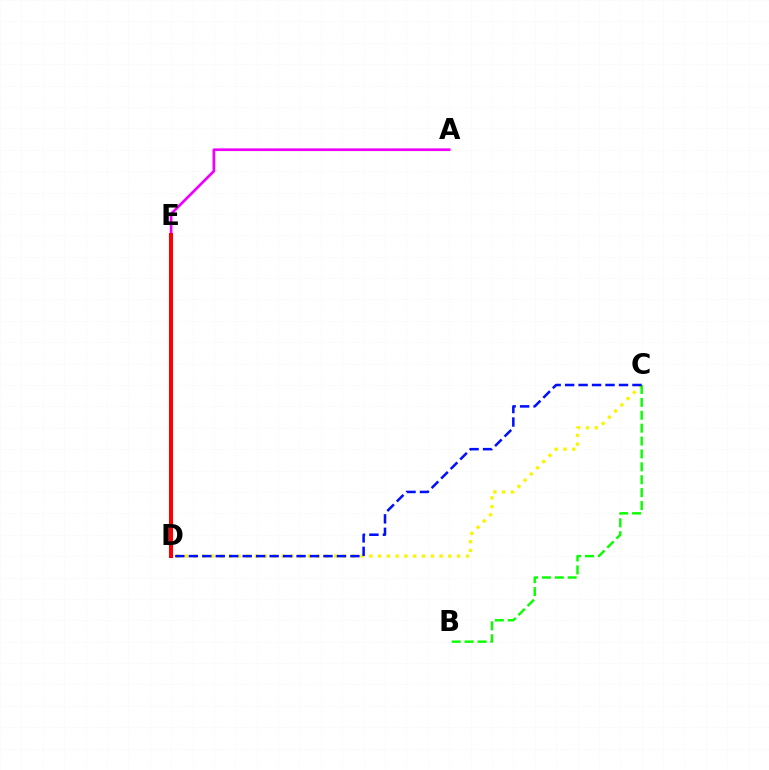{('C', 'D'): [{'color': '#fcf500', 'line_style': 'dotted', 'thickness': 2.39}, {'color': '#0010ff', 'line_style': 'dashed', 'thickness': 1.83}], ('B', 'C'): [{'color': '#08ff00', 'line_style': 'dashed', 'thickness': 1.75}], ('D', 'E'): [{'color': '#00fff6', 'line_style': 'dotted', 'thickness': 1.6}, {'color': '#ff0000', 'line_style': 'solid', 'thickness': 2.92}], ('A', 'E'): [{'color': '#ee00ff', 'line_style': 'solid', 'thickness': 1.94}]}